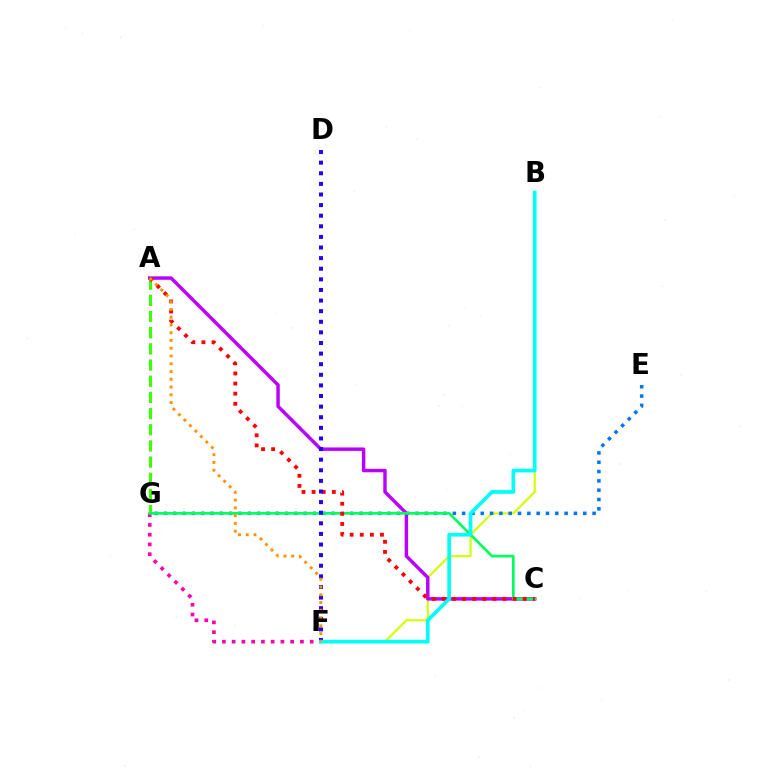{('B', 'F'): [{'color': '#d1ff00', 'line_style': 'solid', 'thickness': 1.55}, {'color': '#00fff6', 'line_style': 'solid', 'thickness': 2.66}], ('F', 'G'): [{'color': '#ff00ac', 'line_style': 'dotted', 'thickness': 2.65}], ('A', 'C'): [{'color': '#b900ff', 'line_style': 'solid', 'thickness': 2.48}, {'color': '#ff0000', 'line_style': 'dotted', 'thickness': 2.75}], ('E', 'G'): [{'color': '#0074ff', 'line_style': 'dotted', 'thickness': 2.53}], ('A', 'G'): [{'color': '#3dff00', 'line_style': 'dashed', 'thickness': 2.2}], ('C', 'G'): [{'color': '#00ff5c', 'line_style': 'solid', 'thickness': 1.92}], ('D', 'F'): [{'color': '#2500ff', 'line_style': 'dotted', 'thickness': 2.88}], ('A', 'F'): [{'color': '#ff9400', 'line_style': 'dotted', 'thickness': 2.11}]}